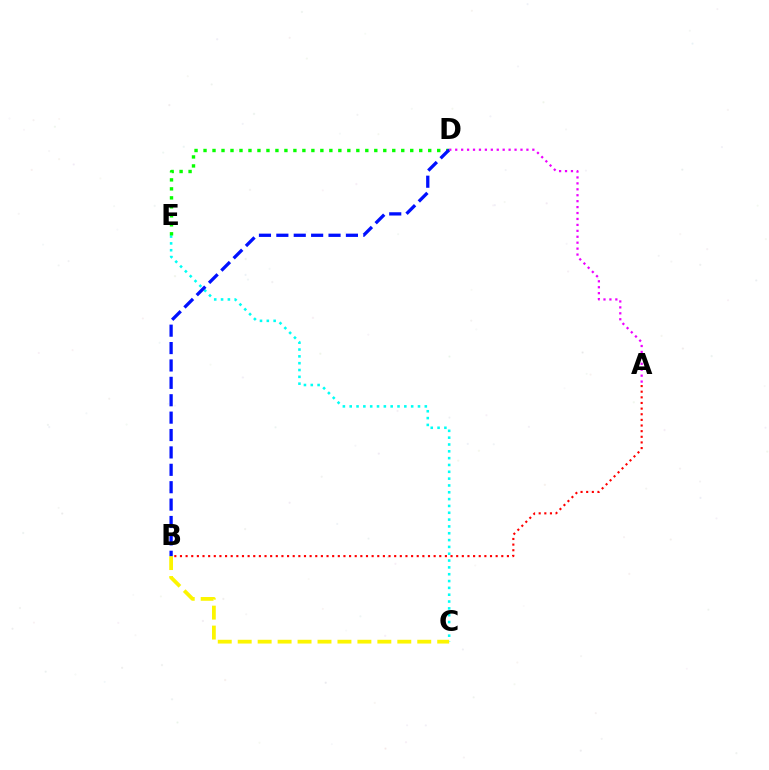{('C', 'E'): [{'color': '#00fff6', 'line_style': 'dotted', 'thickness': 1.86}], ('B', 'C'): [{'color': '#fcf500', 'line_style': 'dashed', 'thickness': 2.71}], ('D', 'E'): [{'color': '#08ff00', 'line_style': 'dotted', 'thickness': 2.44}], ('B', 'D'): [{'color': '#0010ff', 'line_style': 'dashed', 'thickness': 2.36}], ('A', 'B'): [{'color': '#ff0000', 'line_style': 'dotted', 'thickness': 1.53}], ('A', 'D'): [{'color': '#ee00ff', 'line_style': 'dotted', 'thickness': 1.61}]}